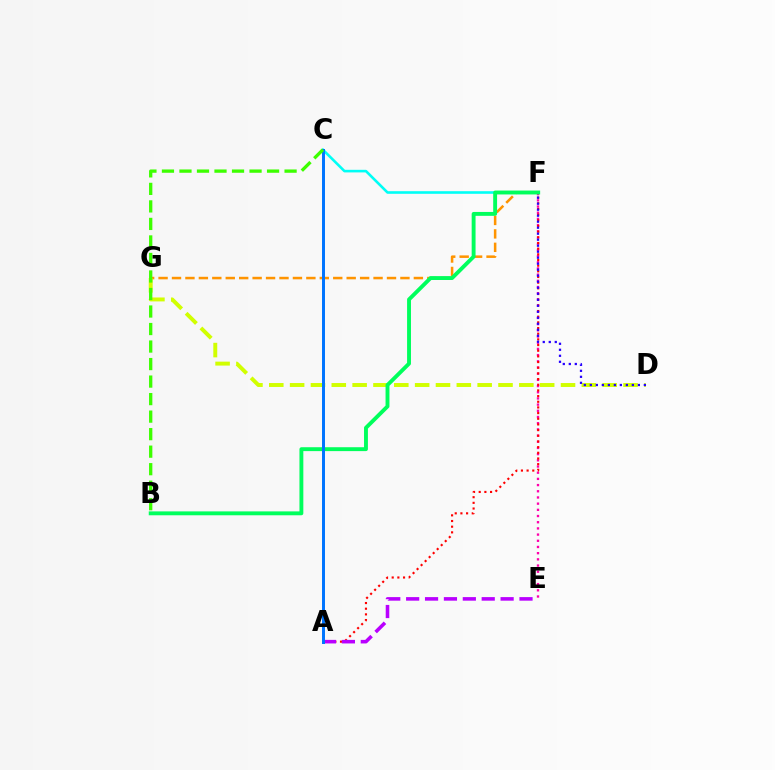{('F', 'G'): [{'color': '#ff9400', 'line_style': 'dashed', 'thickness': 1.83}], ('C', 'F'): [{'color': '#00fff6', 'line_style': 'solid', 'thickness': 1.87}], ('E', 'F'): [{'color': '#ff00ac', 'line_style': 'dotted', 'thickness': 1.68}], ('D', 'G'): [{'color': '#d1ff00', 'line_style': 'dashed', 'thickness': 2.83}], ('A', 'F'): [{'color': '#ff0000', 'line_style': 'dotted', 'thickness': 1.54}], ('B', 'F'): [{'color': '#00ff5c', 'line_style': 'solid', 'thickness': 2.8}], ('A', 'E'): [{'color': '#b900ff', 'line_style': 'dashed', 'thickness': 2.57}], ('D', 'F'): [{'color': '#2500ff', 'line_style': 'dotted', 'thickness': 1.63}], ('A', 'C'): [{'color': '#0074ff', 'line_style': 'solid', 'thickness': 2.14}], ('B', 'C'): [{'color': '#3dff00', 'line_style': 'dashed', 'thickness': 2.38}]}